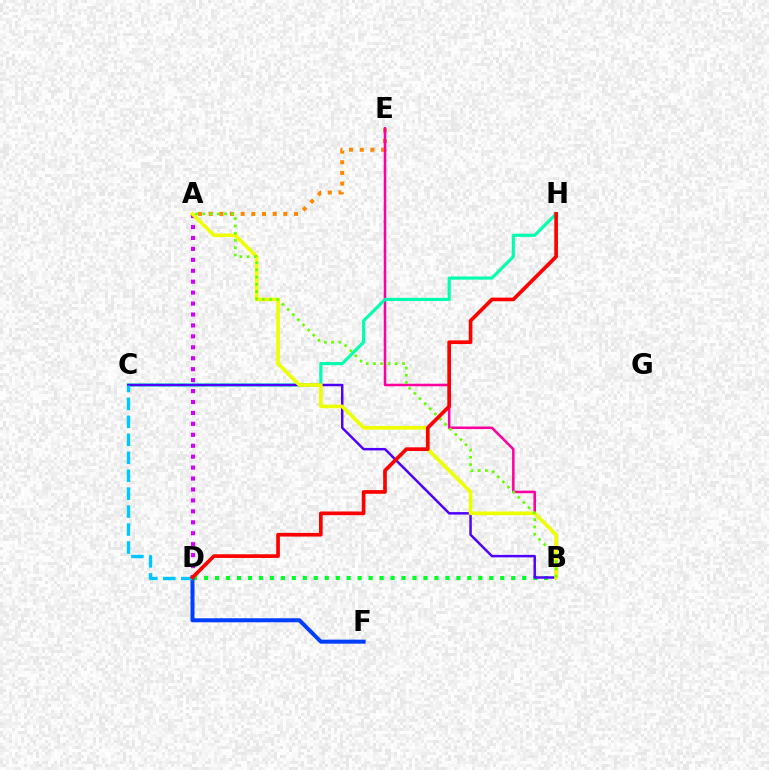{('A', 'E'): [{'color': '#ff8800', 'line_style': 'dotted', 'thickness': 2.9}], ('B', 'E'): [{'color': '#ff00a0', 'line_style': 'solid', 'thickness': 1.82}], ('B', 'D'): [{'color': '#00ff27', 'line_style': 'dotted', 'thickness': 2.98}], ('D', 'F'): [{'color': '#003fff', 'line_style': 'solid', 'thickness': 2.89}], ('A', 'D'): [{'color': '#d600ff', 'line_style': 'dotted', 'thickness': 2.97}], ('C', 'H'): [{'color': '#00ffaf', 'line_style': 'solid', 'thickness': 2.26}], ('B', 'C'): [{'color': '#4f00ff', 'line_style': 'solid', 'thickness': 1.78}], ('C', 'D'): [{'color': '#00c7ff', 'line_style': 'dashed', 'thickness': 2.44}], ('A', 'B'): [{'color': '#eeff00', 'line_style': 'solid', 'thickness': 2.63}, {'color': '#66ff00', 'line_style': 'dotted', 'thickness': 1.97}], ('D', 'H'): [{'color': '#ff0000', 'line_style': 'solid', 'thickness': 2.65}]}